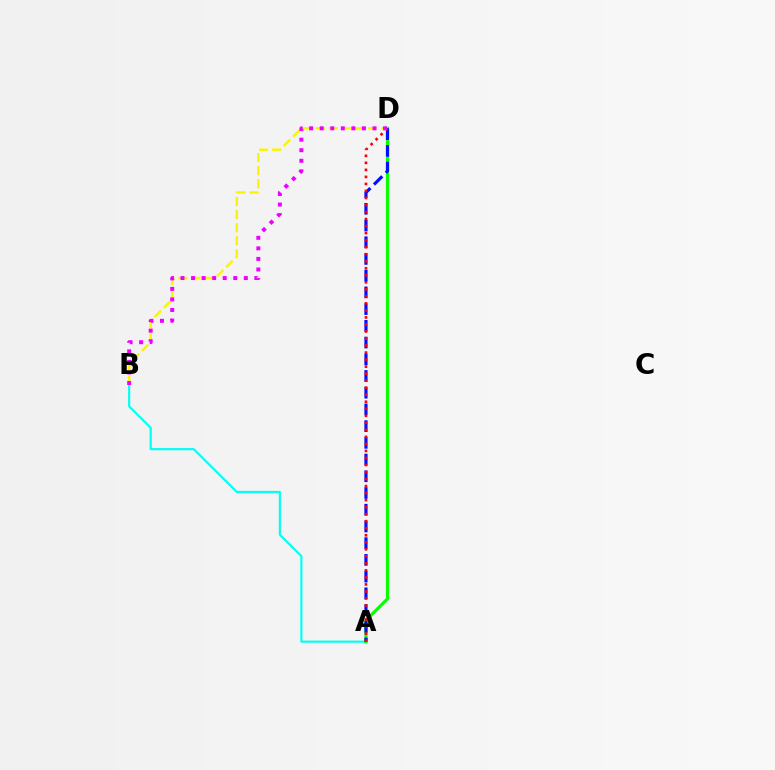{('A', 'B'): [{'color': '#00fff6', 'line_style': 'solid', 'thickness': 1.56}], ('A', 'D'): [{'color': '#08ff00', 'line_style': 'solid', 'thickness': 2.3}, {'color': '#0010ff', 'line_style': 'dashed', 'thickness': 2.27}, {'color': '#ff0000', 'line_style': 'dotted', 'thickness': 1.91}], ('B', 'D'): [{'color': '#fcf500', 'line_style': 'dashed', 'thickness': 1.78}, {'color': '#ee00ff', 'line_style': 'dotted', 'thickness': 2.87}]}